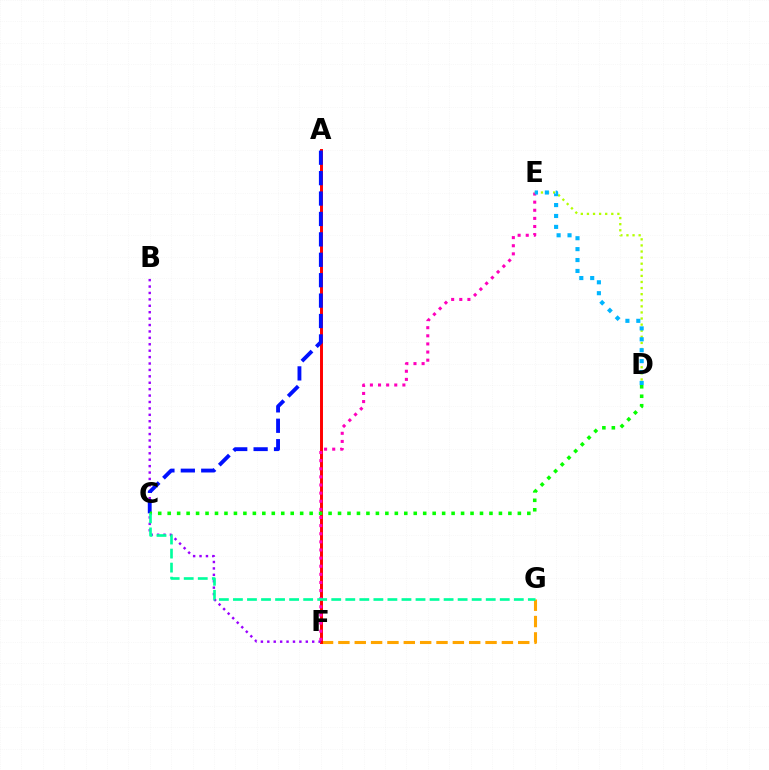{('F', 'G'): [{'color': '#ffa500', 'line_style': 'dashed', 'thickness': 2.22}], ('A', 'F'): [{'color': '#ff0000', 'line_style': 'solid', 'thickness': 2.12}], ('B', 'F'): [{'color': '#9b00ff', 'line_style': 'dotted', 'thickness': 1.74}], ('E', 'F'): [{'color': '#ff00bd', 'line_style': 'dotted', 'thickness': 2.21}], ('A', 'C'): [{'color': '#0010ff', 'line_style': 'dashed', 'thickness': 2.77}], ('C', 'D'): [{'color': '#08ff00', 'line_style': 'dotted', 'thickness': 2.57}], ('D', 'E'): [{'color': '#b3ff00', 'line_style': 'dotted', 'thickness': 1.66}, {'color': '#00b5ff', 'line_style': 'dotted', 'thickness': 2.96}], ('C', 'G'): [{'color': '#00ff9d', 'line_style': 'dashed', 'thickness': 1.91}]}